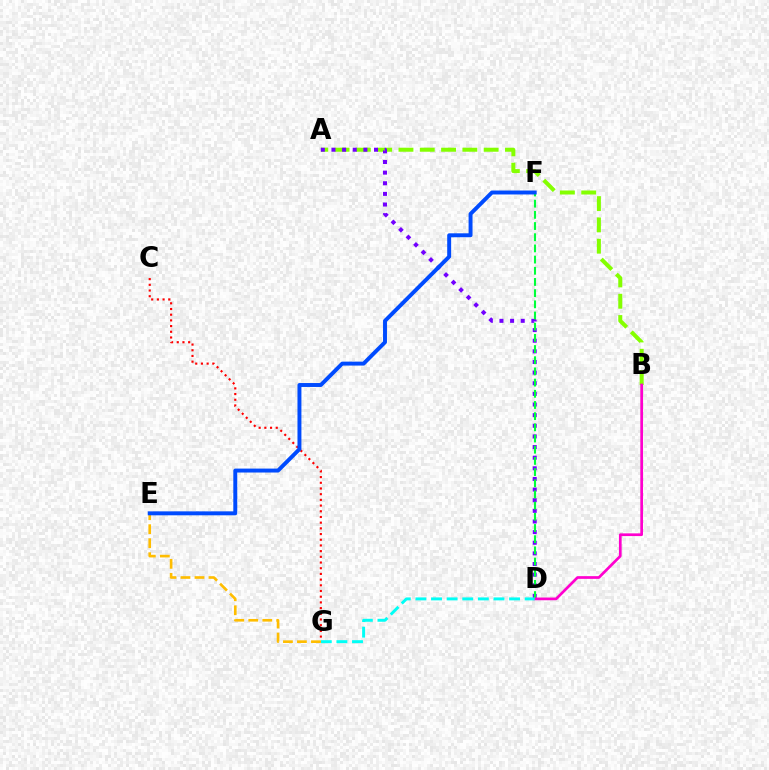{('A', 'B'): [{'color': '#84ff00', 'line_style': 'dashed', 'thickness': 2.89}], ('A', 'D'): [{'color': '#7200ff', 'line_style': 'dotted', 'thickness': 2.89}], ('D', 'F'): [{'color': '#00ff39', 'line_style': 'dashed', 'thickness': 1.52}], ('B', 'D'): [{'color': '#ff00cf', 'line_style': 'solid', 'thickness': 1.95}], ('C', 'G'): [{'color': '#ff0000', 'line_style': 'dotted', 'thickness': 1.55}], ('D', 'G'): [{'color': '#00fff6', 'line_style': 'dashed', 'thickness': 2.12}], ('E', 'G'): [{'color': '#ffbd00', 'line_style': 'dashed', 'thickness': 1.9}], ('E', 'F'): [{'color': '#004bff', 'line_style': 'solid', 'thickness': 2.84}]}